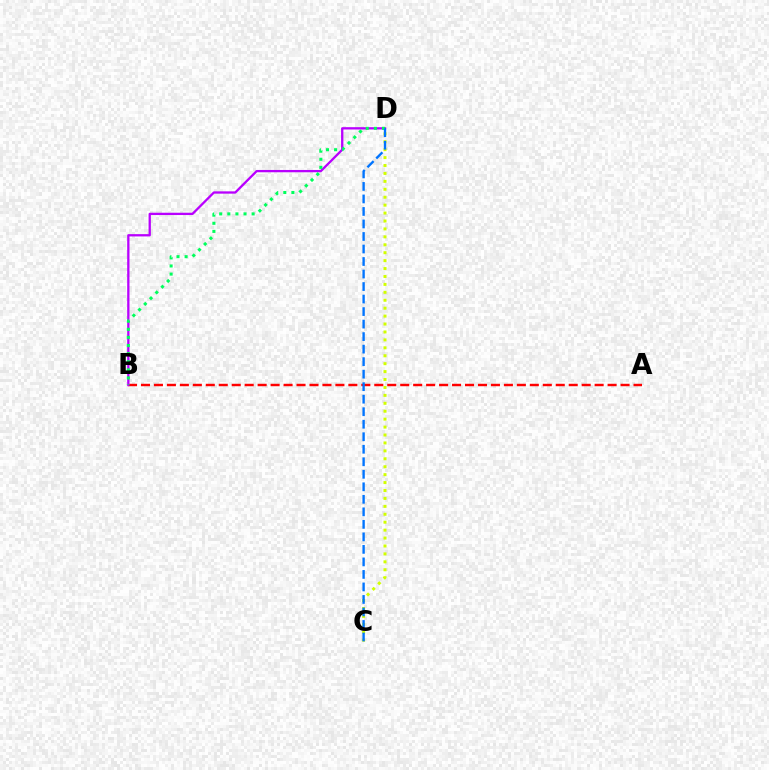{('A', 'B'): [{'color': '#ff0000', 'line_style': 'dashed', 'thickness': 1.76}], ('B', 'D'): [{'color': '#b900ff', 'line_style': 'solid', 'thickness': 1.66}, {'color': '#00ff5c', 'line_style': 'dotted', 'thickness': 2.2}], ('C', 'D'): [{'color': '#d1ff00', 'line_style': 'dotted', 'thickness': 2.15}, {'color': '#0074ff', 'line_style': 'dashed', 'thickness': 1.7}]}